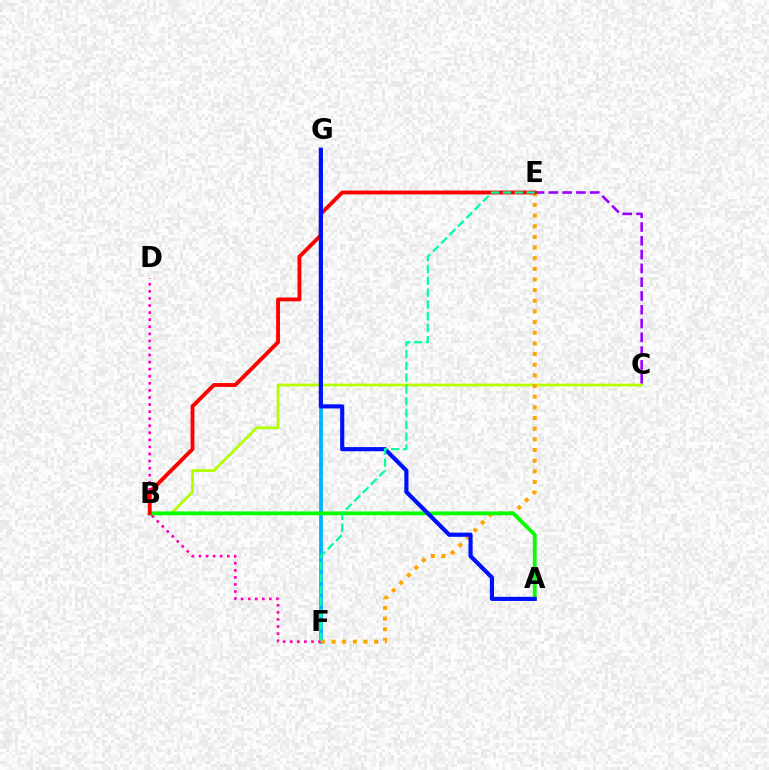{('F', 'G'): [{'color': '#00b5ff', 'line_style': 'solid', 'thickness': 2.71}], ('B', 'C'): [{'color': '#b3ff00', 'line_style': 'solid', 'thickness': 2.0}], ('D', 'F'): [{'color': '#ff00bd', 'line_style': 'dotted', 'thickness': 1.92}], ('C', 'E'): [{'color': '#9b00ff', 'line_style': 'dashed', 'thickness': 1.87}], ('E', 'F'): [{'color': '#ffa500', 'line_style': 'dotted', 'thickness': 2.89}, {'color': '#00ff9d', 'line_style': 'dashed', 'thickness': 1.61}], ('A', 'B'): [{'color': '#08ff00', 'line_style': 'solid', 'thickness': 2.74}], ('B', 'E'): [{'color': '#ff0000', 'line_style': 'solid', 'thickness': 2.78}], ('A', 'G'): [{'color': '#0010ff', 'line_style': 'solid', 'thickness': 2.99}]}